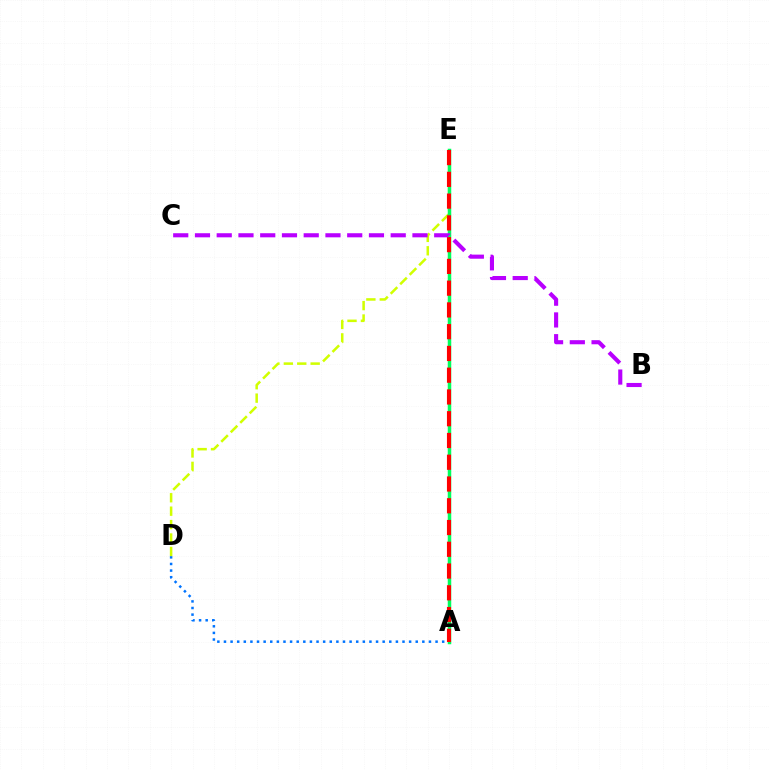{('A', 'D'): [{'color': '#0074ff', 'line_style': 'dotted', 'thickness': 1.8}], ('D', 'E'): [{'color': '#d1ff00', 'line_style': 'dashed', 'thickness': 1.82}], ('A', 'E'): [{'color': '#00ff5c', 'line_style': 'solid', 'thickness': 2.52}, {'color': '#ff0000', 'line_style': 'dashed', 'thickness': 2.96}], ('B', 'C'): [{'color': '#b900ff', 'line_style': 'dashed', 'thickness': 2.95}]}